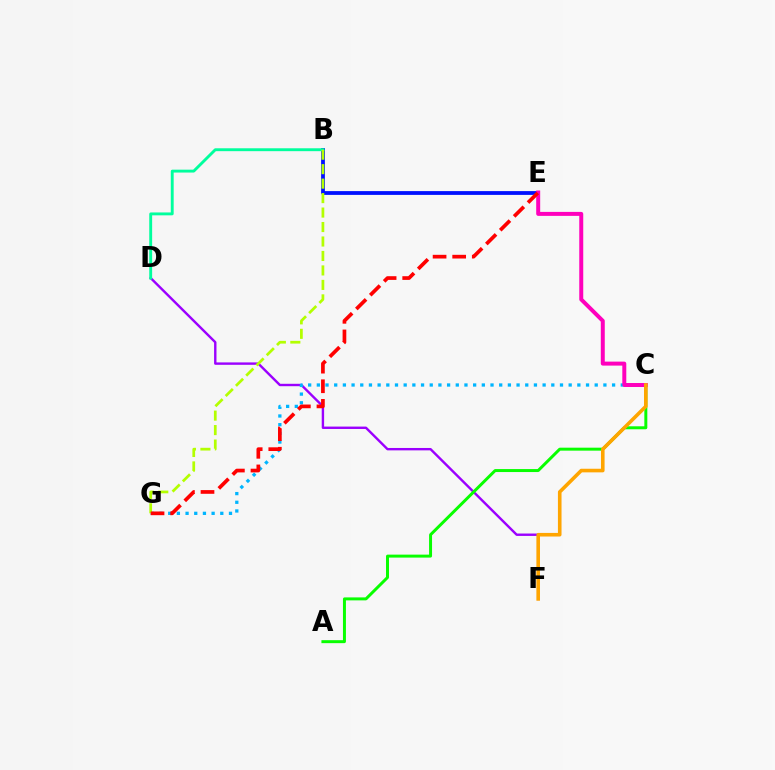{('D', 'F'): [{'color': '#9b00ff', 'line_style': 'solid', 'thickness': 1.73}], ('B', 'E'): [{'color': '#0010ff', 'line_style': 'solid', 'thickness': 2.72}], ('B', 'D'): [{'color': '#00ff9d', 'line_style': 'solid', 'thickness': 2.08}], ('A', 'C'): [{'color': '#08ff00', 'line_style': 'solid', 'thickness': 2.14}], ('C', 'G'): [{'color': '#00b5ff', 'line_style': 'dotted', 'thickness': 2.36}], ('C', 'E'): [{'color': '#ff00bd', 'line_style': 'solid', 'thickness': 2.86}], ('C', 'F'): [{'color': '#ffa500', 'line_style': 'solid', 'thickness': 2.59}], ('B', 'G'): [{'color': '#b3ff00', 'line_style': 'dashed', 'thickness': 1.97}], ('E', 'G'): [{'color': '#ff0000', 'line_style': 'dashed', 'thickness': 2.66}]}